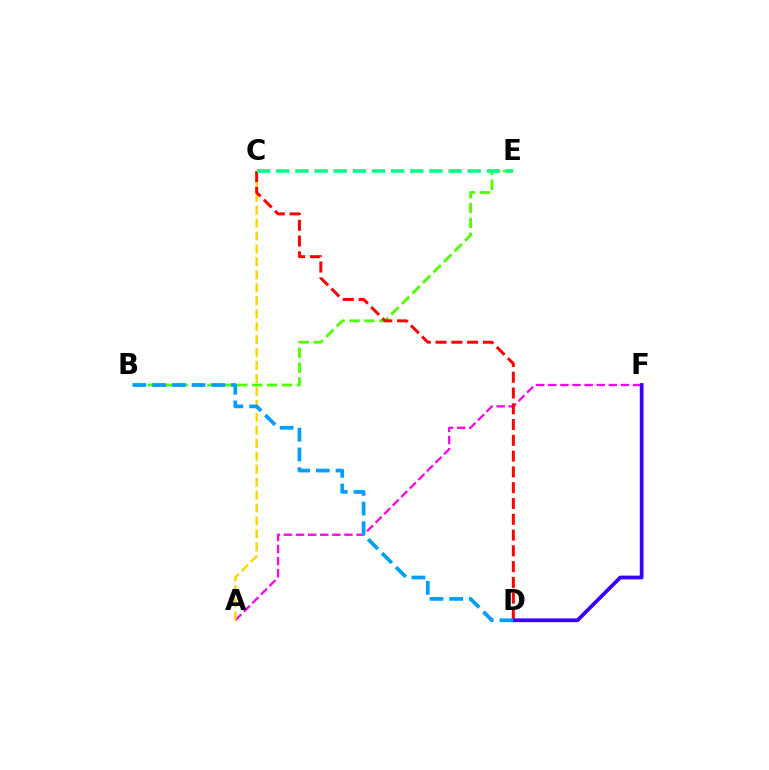{('B', 'E'): [{'color': '#4fff00', 'line_style': 'dashed', 'thickness': 2.02}], ('A', 'F'): [{'color': '#ff00ed', 'line_style': 'dashed', 'thickness': 1.64}], ('A', 'C'): [{'color': '#ffd500', 'line_style': 'dashed', 'thickness': 1.76}], ('C', 'D'): [{'color': '#ff0000', 'line_style': 'dashed', 'thickness': 2.14}], ('C', 'E'): [{'color': '#00ff86', 'line_style': 'dashed', 'thickness': 2.6}], ('D', 'F'): [{'color': '#3700ff', 'line_style': 'solid', 'thickness': 2.71}], ('B', 'D'): [{'color': '#009eff', 'line_style': 'dashed', 'thickness': 2.68}]}